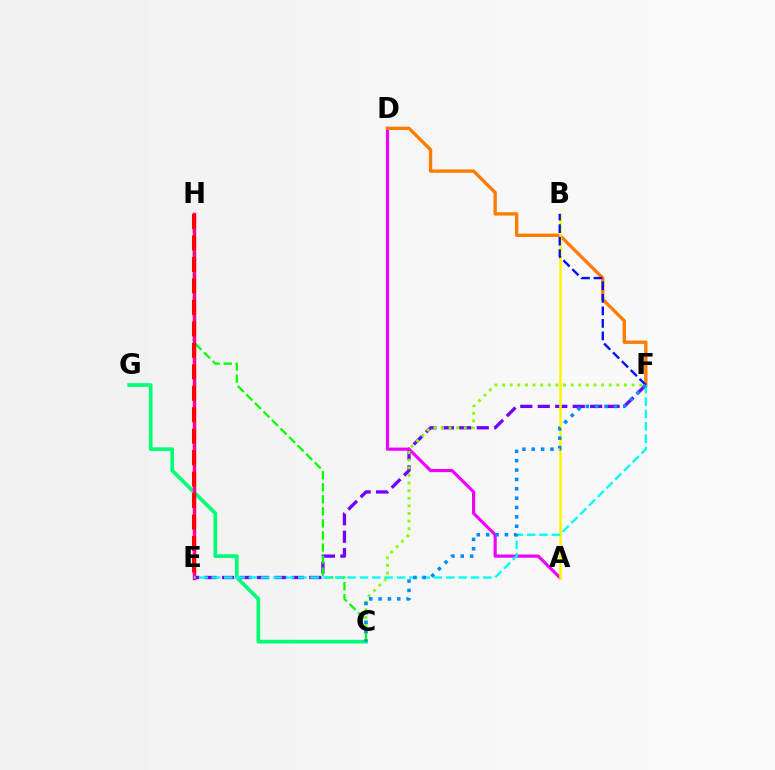{('C', 'G'): [{'color': '#00ff74', 'line_style': 'solid', 'thickness': 2.65}], ('E', 'F'): [{'color': '#7200ff', 'line_style': 'dashed', 'thickness': 2.37}, {'color': '#00fff6', 'line_style': 'dashed', 'thickness': 1.68}], ('A', 'D'): [{'color': '#ee00ff', 'line_style': 'solid', 'thickness': 2.29}], ('C', 'H'): [{'color': '#08ff00', 'line_style': 'dashed', 'thickness': 1.64}], ('D', 'F'): [{'color': '#ff7c00', 'line_style': 'solid', 'thickness': 2.41}], ('C', 'F'): [{'color': '#84ff00', 'line_style': 'dotted', 'thickness': 2.07}, {'color': '#008cff', 'line_style': 'dotted', 'thickness': 2.54}], ('A', 'B'): [{'color': '#fcf500', 'line_style': 'solid', 'thickness': 1.81}], ('E', 'H'): [{'color': '#ff0094', 'line_style': 'solid', 'thickness': 2.51}, {'color': '#ff0000', 'line_style': 'dashed', 'thickness': 2.92}], ('B', 'F'): [{'color': '#0010ff', 'line_style': 'dashed', 'thickness': 1.7}]}